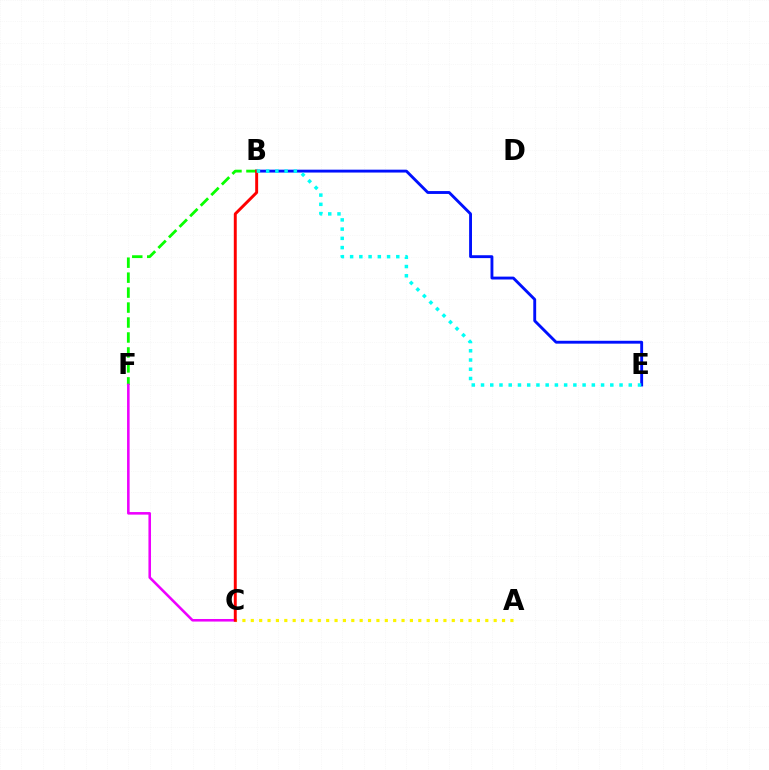{('B', 'E'): [{'color': '#0010ff', 'line_style': 'solid', 'thickness': 2.07}, {'color': '#00fff6', 'line_style': 'dotted', 'thickness': 2.51}], ('B', 'F'): [{'color': '#08ff00', 'line_style': 'dashed', 'thickness': 2.03}], ('C', 'F'): [{'color': '#ee00ff', 'line_style': 'solid', 'thickness': 1.85}], ('A', 'C'): [{'color': '#fcf500', 'line_style': 'dotted', 'thickness': 2.28}], ('B', 'C'): [{'color': '#ff0000', 'line_style': 'solid', 'thickness': 2.11}]}